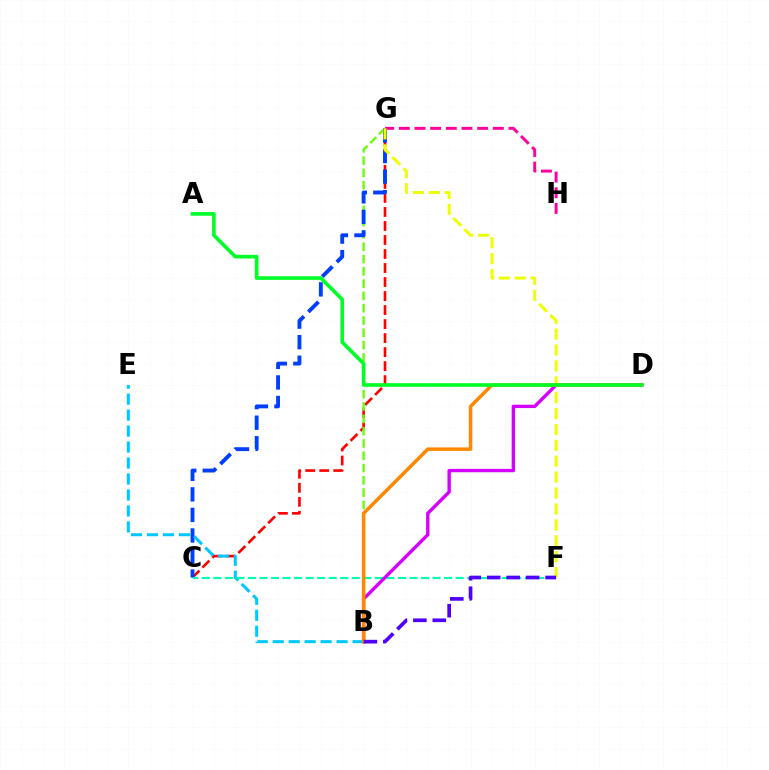{('C', 'G'): [{'color': '#ff0000', 'line_style': 'dashed', 'thickness': 1.9}, {'color': '#003fff', 'line_style': 'dashed', 'thickness': 2.79}], ('B', 'G'): [{'color': '#66ff00', 'line_style': 'dashed', 'thickness': 1.67}], ('G', 'H'): [{'color': '#ff00a0', 'line_style': 'dashed', 'thickness': 2.13}], ('F', 'G'): [{'color': '#eeff00', 'line_style': 'dashed', 'thickness': 2.16}], ('B', 'E'): [{'color': '#00c7ff', 'line_style': 'dashed', 'thickness': 2.17}], ('C', 'F'): [{'color': '#00ffaf', 'line_style': 'dashed', 'thickness': 1.57}], ('B', 'D'): [{'color': '#d600ff', 'line_style': 'solid', 'thickness': 2.43}, {'color': '#ff8800', 'line_style': 'solid', 'thickness': 2.53}], ('A', 'D'): [{'color': '#00ff27', 'line_style': 'solid', 'thickness': 2.62}], ('B', 'F'): [{'color': '#4f00ff', 'line_style': 'dashed', 'thickness': 2.64}]}